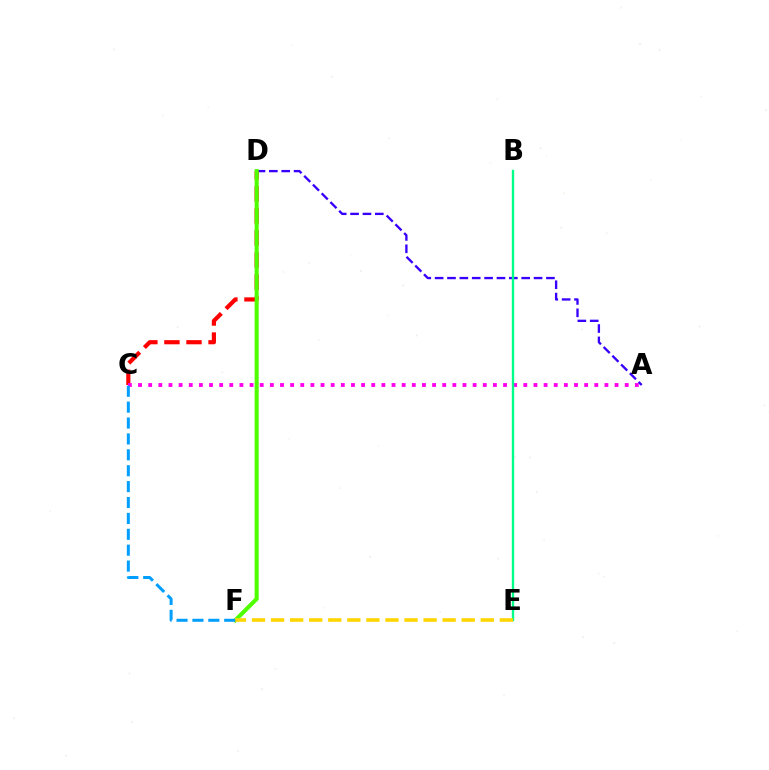{('A', 'D'): [{'color': '#3700ff', 'line_style': 'dashed', 'thickness': 1.68}], ('C', 'D'): [{'color': '#ff0000', 'line_style': 'dashed', 'thickness': 3.0}], ('A', 'C'): [{'color': '#ff00ed', 'line_style': 'dotted', 'thickness': 2.75}], ('B', 'E'): [{'color': '#00ff86', 'line_style': 'solid', 'thickness': 1.69}], ('D', 'F'): [{'color': '#4fff00', 'line_style': 'solid', 'thickness': 2.92}], ('E', 'F'): [{'color': '#ffd500', 'line_style': 'dashed', 'thickness': 2.59}], ('C', 'F'): [{'color': '#009eff', 'line_style': 'dashed', 'thickness': 2.16}]}